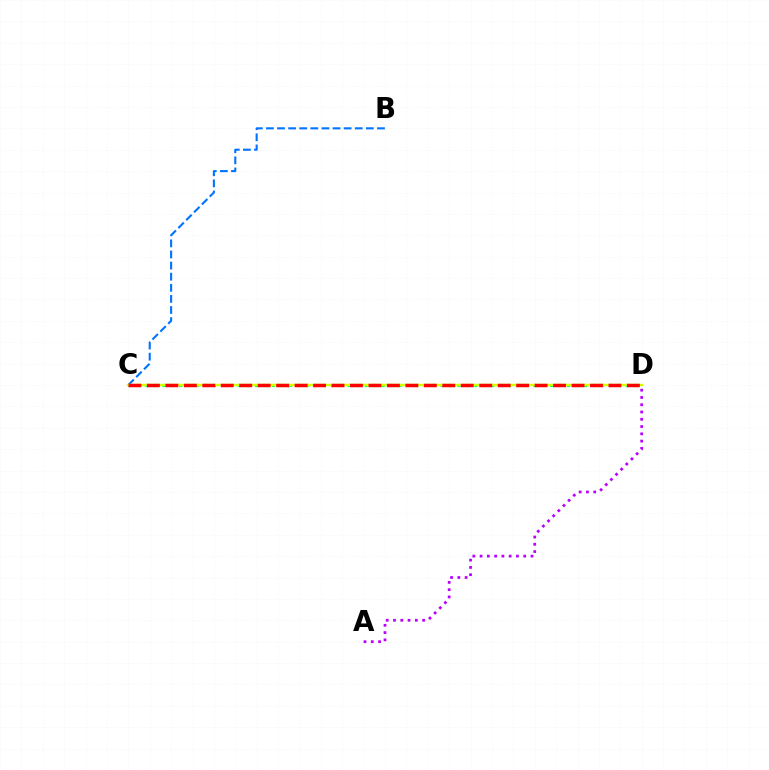{('B', 'C'): [{'color': '#0074ff', 'line_style': 'dashed', 'thickness': 1.51}], ('C', 'D'): [{'color': '#00ff5c', 'line_style': 'dotted', 'thickness': 2.29}, {'color': '#d1ff00', 'line_style': 'solid', 'thickness': 1.7}, {'color': '#ff0000', 'line_style': 'dashed', 'thickness': 2.51}], ('A', 'D'): [{'color': '#b900ff', 'line_style': 'dotted', 'thickness': 1.98}]}